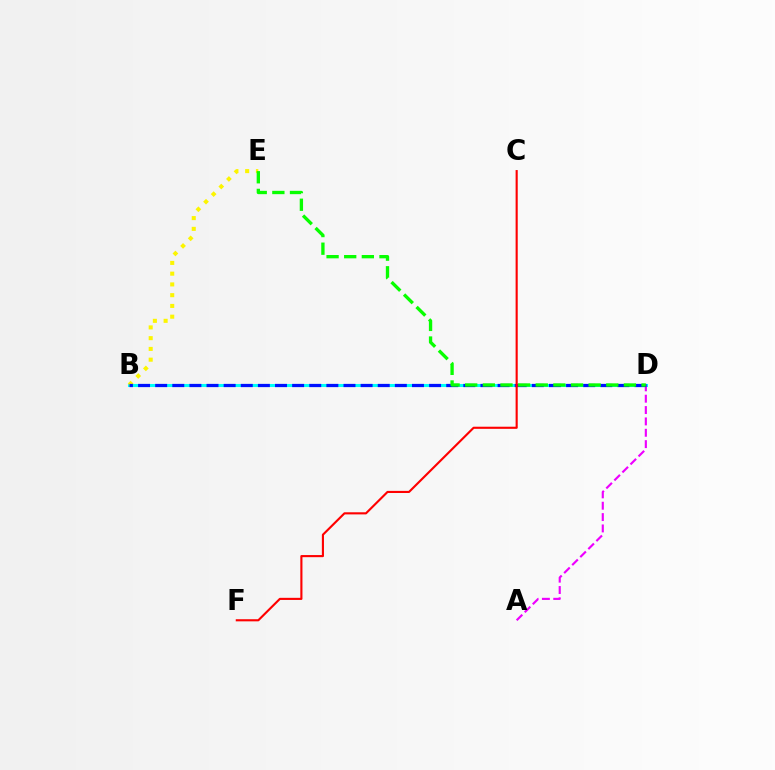{('B', 'D'): [{'color': '#00fff6', 'line_style': 'solid', 'thickness': 2.19}, {'color': '#0010ff', 'line_style': 'dashed', 'thickness': 2.33}], ('A', 'D'): [{'color': '#ee00ff', 'line_style': 'dashed', 'thickness': 1.54}], ('B', 'E'): [{'color': '#fcf500', 'line_style': 'dotted', 'thickness': 2.92}], ('D', 'E'): [{'color': '#08ff00', 'line_style': 'dashed', 'thickness': 2.4}], ('C', 'F'): [{'color': '#ff0000', 'line_style': 'solid', 'thickness': 1.53}]}